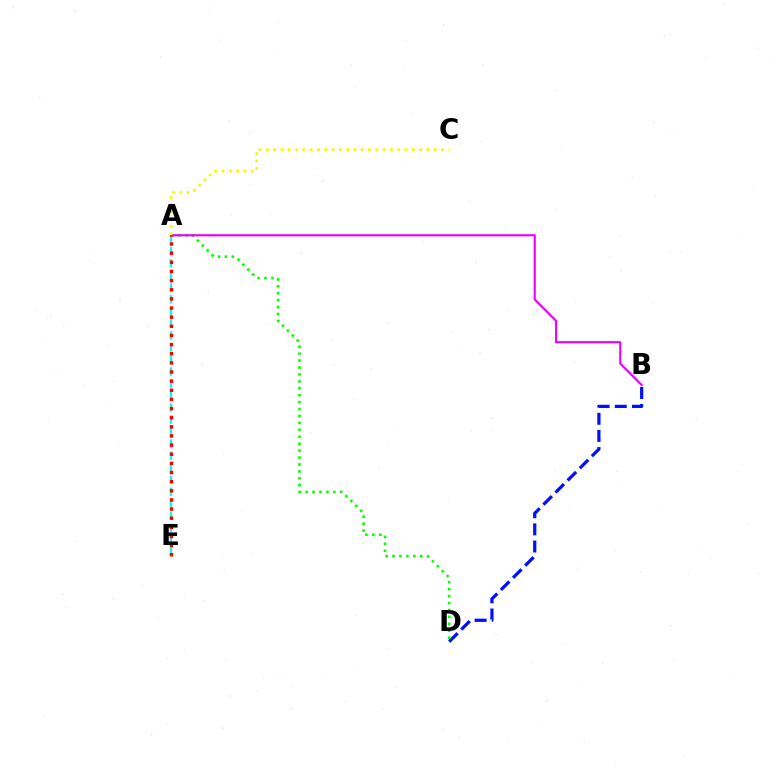{('A', 'E'): [{'color': '#00fff6', 'line_style': 'dashed', 'thickness': 1.63}, {'color': '#ff0000', 'line_style': 'dotted', 'thickness': 2.48}], ('B', 'D'): [{'color': '#0010ff', 'line_style': 'dashed', 'thickness': 2.33}], ('A', 'D'): [{'color': '#08ff00', 'line_style': 'dotted', 'thickness': 1.88}], ('A', 'B'): [{'color': '#ee00ff', 'line_style': 'solid', 'thickness': 1.56}], ('A', 'C'): [{'color': '#fcf500', 'line_style': 'dotted', 'thickness': 1.98}]}